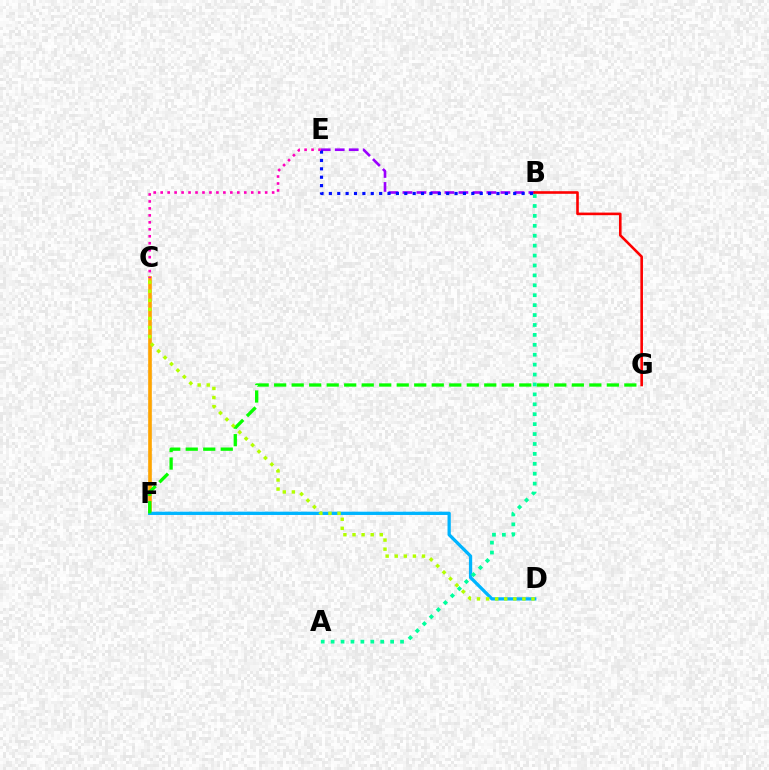{('B', 'E'): [{'color': '#9b00ff', 'line_style': 'dashed', 'thickness': 1.9}, {'color': '#0010ff', 'line_style': 'dotted', 'thickness': 2.28}], ('C', 'F'): [{'color': '#ffa500', 'line_style': 'solid', 'thickness': 2.62}], ('D', 'F'): [{'color': '#00b5ff', 'line_style': 'solid', 'thickness': 2.36}], ('F', 'G'): [{'color': '#08ff00', 'line_style': 'dashed', 'thickness': 2.38}], ('B', 'G'): [{'color': '#ff0000', 'line_style': 'solid', 'thickness': 1.87}], ('C', 'E'): [{'color': '#ff00bd', 'line_style': 'dotted', 'thickness': 1.89}], ('A', 'B'): [{'color': '#00ff9d', 'line_style': 'dotted', 'thickness': 2.69}], ('C', 'D'): [{'color': '#b3ff00', 'line_style': 'dotted', 'thickness': 2.47}]}